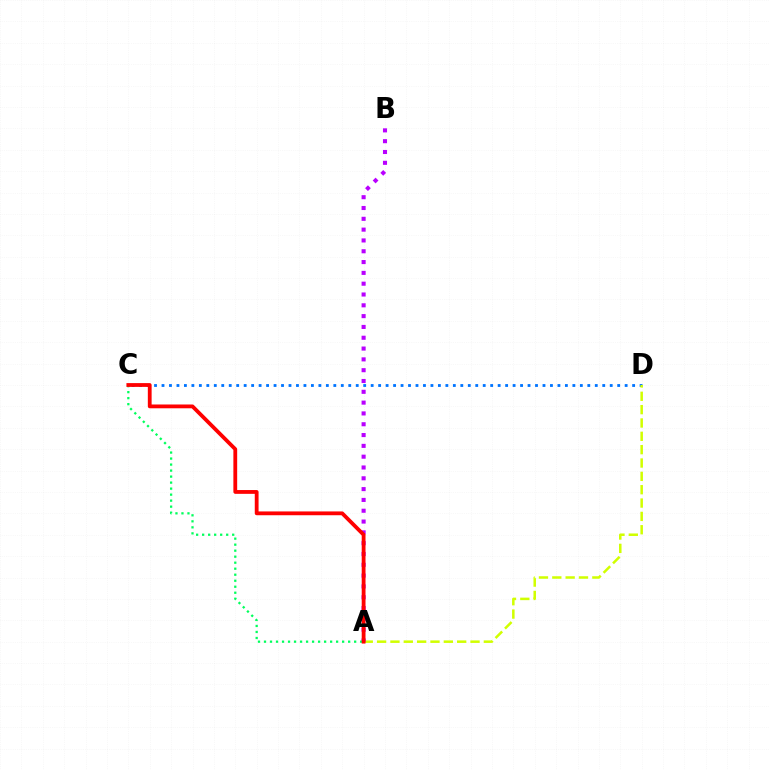{('C', 'D'): [{'color': '#0074ff', 'line_style': 'dotted', 'thickness': 2.03}], ('A', 'D'): [{'color': '#d1ff00', 'line_style': 'dashed', 'thickness': 1.81}], ('A', 'B'): [{'color': '#b900ff', 'line_style': 'dotted', 'thickness': 2.94}], ('A', 'C'): [{'color': '#00ff5c', 'line_style': 'dotted', 'thickness': 1.63}, {'color': '#ff0000', 'line_style': 'solid', 'thickness': 2.74}]}